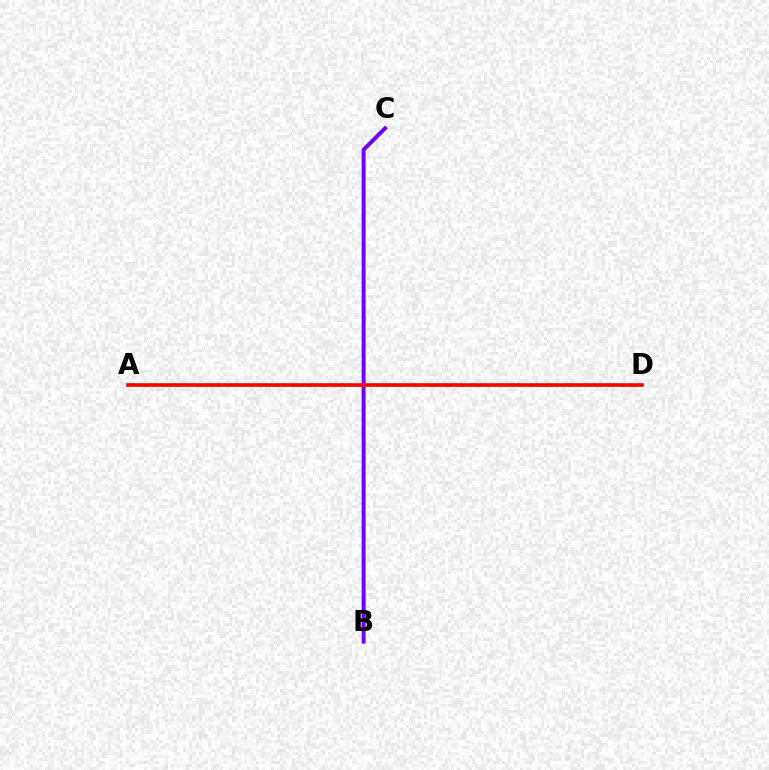{('A', 'D'): [{'color': '#00fff6', 'line_style': 'dotted', 'thickness': 2.22}, {'color': '#84ff00', 'line_style': 'solid', 'thickness': 1.89}, {'color': '#ff0000', 'line_style': 'solid', 'thickness': 2.59}], ('B', 'C'): [{'color': '#7200ff', 'line_style': 'solid', 'thickness': 2.84}]}